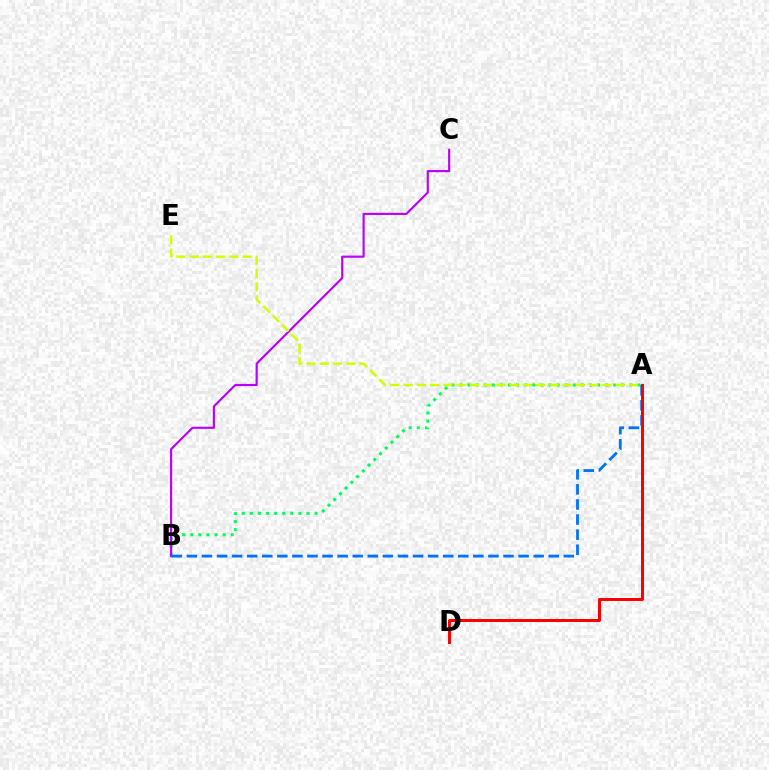{('A', 'B'): [{'color': '#00ff5c', 'line_style': 'dotted', 'thickness': 2.2}, {'color': '#0074ff', 'line_style': 'dashed', 'thickness': 2.05}], ('B', 'C'): [{'color': '#b900ff', 'line_style': 'solid', 'thickness': 1.54}], ('A', 'E'): [{'color': '#d1ff00', 'line_style': 'dashed', 'thickness': 1.8}], ('A', 'D'): [{'color': '#ff0000', 'line_style': 'solid', 'thickness': 2.15}]}